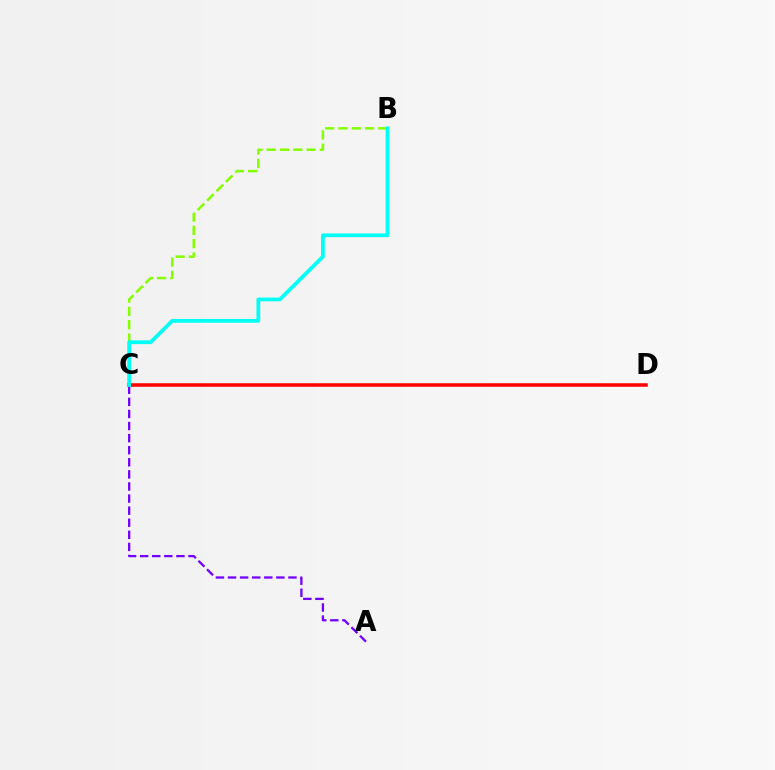{('C', 'D'): [{'color': '#ff0000', 'line_style': 'solid', 'thickness': 2.53}], ('B', 'C'): [{'color': '#84ff00', 'line_style': 'dashed', 'thickness': 1.81}, {'color': '#00fff6', 'line_style': 'solid', 'thickness': 2.7}], ('A', 'C'): [{'color': '#7200ff', 'line_style': 'dashed', 'thickness': 1.64}]}